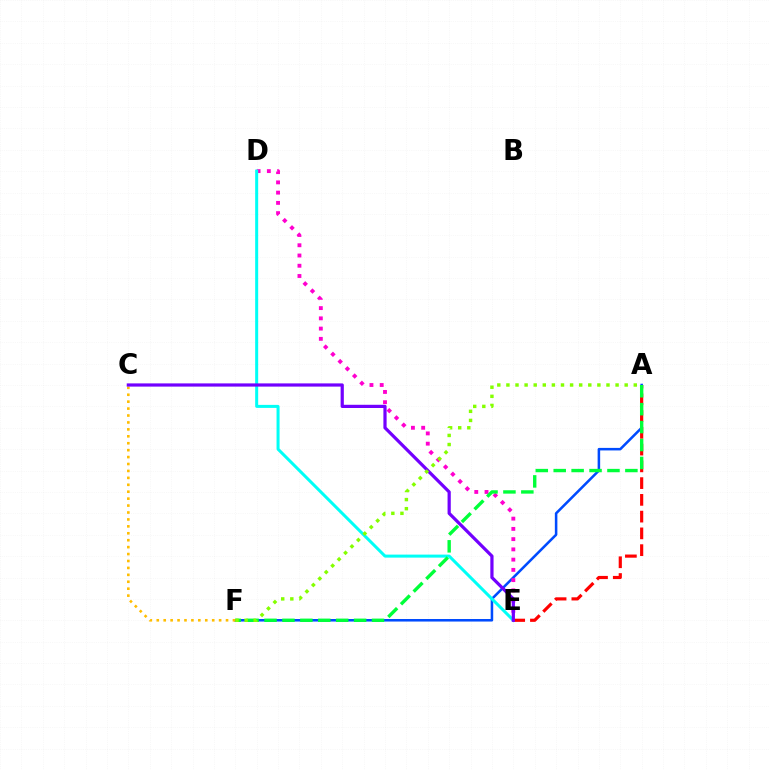{('A', 'F'): [{'color': '#004bff', 'line_style': 'solid', 'thickness': 1.83}, {'color': '#00ff39', 'line_style': 'dashed', 'thickness': 2.43}, {'color': '#84ff00', 'line_style': 'dotted', 'thickness': 2.47}], ('D', 'E'): [{'color': '#ff00cf', 'line_style': 'dotted', 'thickness': 2.78}, {'color': '#00fff6', 'line_style': 'solid', 'thickness': 2.17}], ('A', 'E'): [{'color': '#ff0000', 'line_style': 'dashed', 'thickness': 2.28}], ('C', 'F'): [{'color': '#ffbd00', 'line_style': 'dotted', 'thickness': 1.88}], ('C', 'E'): [{'color': '#7200ff', 'line_style': 'solid', 'thickness': 2.31}]}